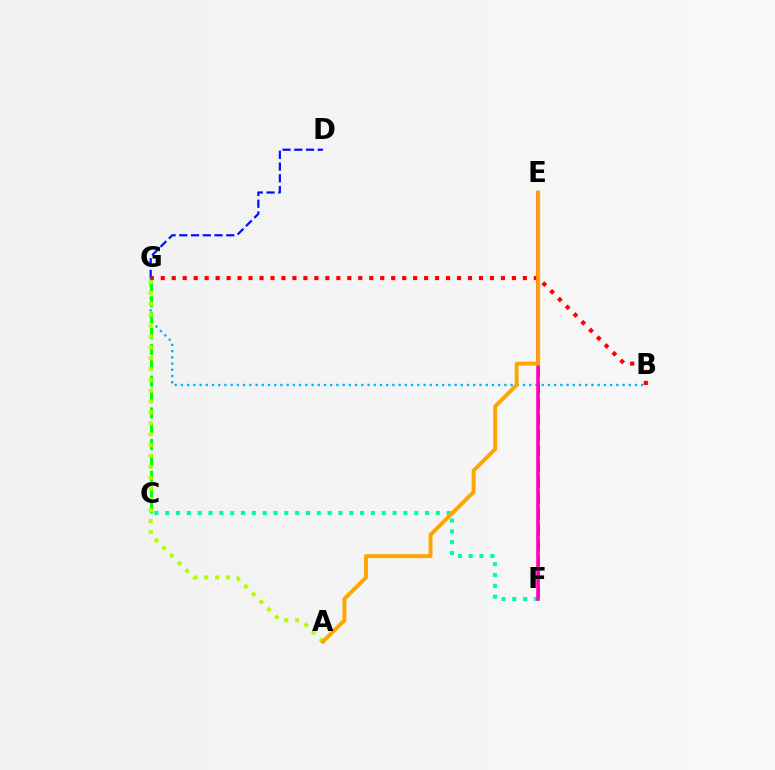{('C', 'F'): [{'color': '#00ff9d', 'line_style': 'dotted', 'thickness': 2.94}], ('B', 'G'): [{'color': '#00b5ff', 'line_style': 'dotted', 'thickness': 1.69}, {'color': '#ff0000', 'line_style': 'dotted', 'thickness': 2.98}], ('E', 'F'): [{'color': '#9b00ff', 'line_style': 'dashed', 'thickness': 2.14}, {'color': '#ff00bd', 'line_style': 'solid', 'thickness': 2.58}], ('D', 'G'): [{'color': '#0010ff', 'line_style': 'dashed', 'thickness': 1.6}], ('C', 'G'): [{'color': '#08ff00', 'line_style': 'dashed', 'thickness': 2.15}], ('A', 'G'): [{'color': '#b3ff00', 'line_style': 'dotted', 'thickness': 2.95}], ('A', 'E'): [{'color': '#ffa500', 'line_style': 'solid', 'thickness': 2.82}]}